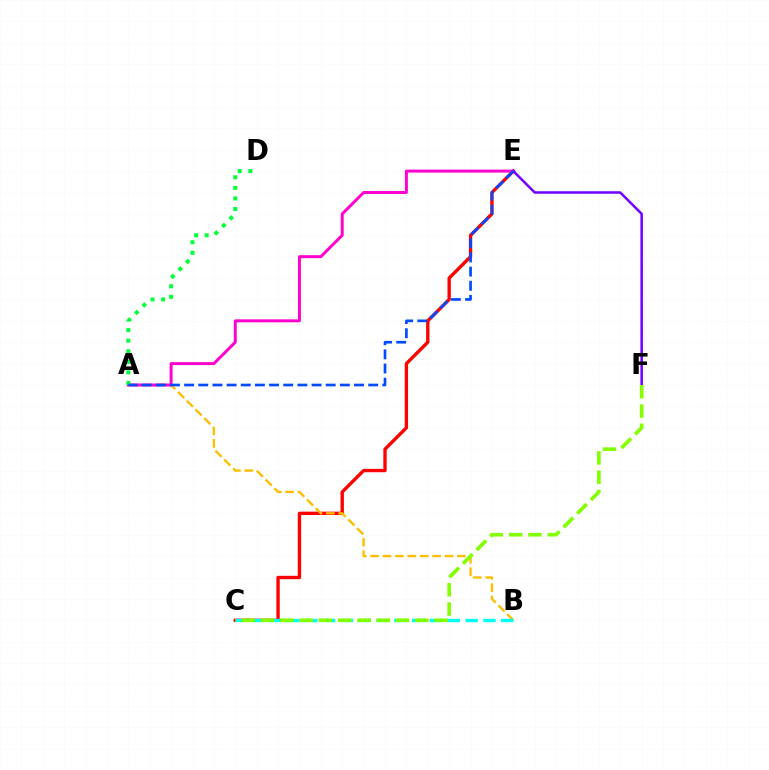{('C', 'E'): [{'color': '#ff0000', 'line_style': 'solid', 'thickness': 2.41}], ('A', 'B'): [{'color': '#ffbd00', 'line_style': 'dashed', 'thickness': 1.69}], ('B', 'C'): [{'color': '#00fff6', 'line_style': 'dashed', 'thickness': 2.42}], ('A', 'E'): [{'color': '#ff00cf', 'line_style': 'solid', 'thickness': 2.14}, {'color': '#004bff', 'line_style': 'dashed', 'thickness': 1.92}], ('E', 'F'): [{'color': '#7200ff', 'line_style': 'solid', 'thickness': 1.81}], ('A', 'D'): [{'color': '#00ff39', 'line_style': 'dotted', 'thickness': 2.87}], ('C', 'F'): [{'color': '#84ff00', 'line_style': 'dashed', 'thickness': 2.62}]}